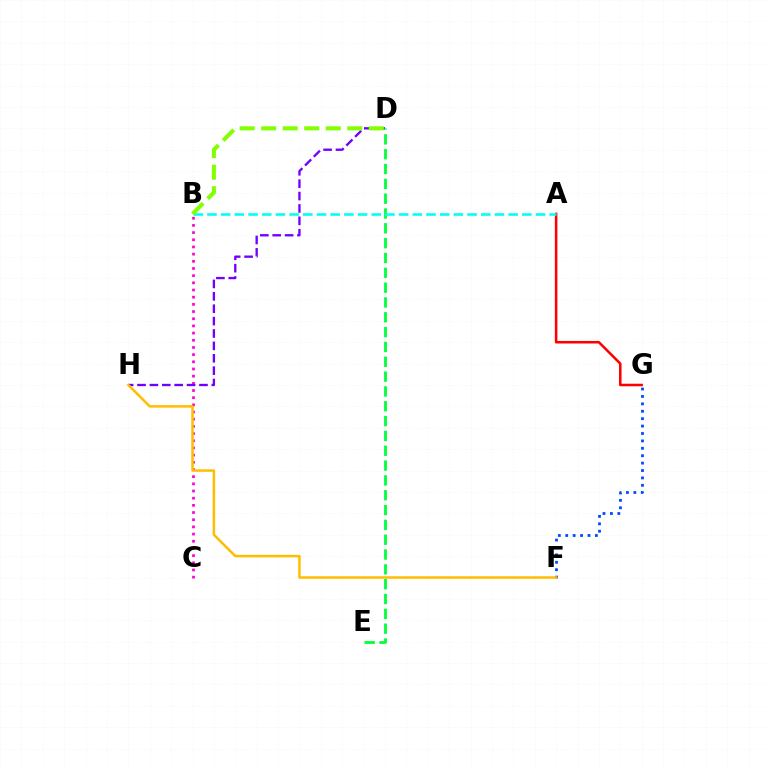{('B', 'C'): [{'color': '#ff00cf', 'line_style': 'dotted', 'thickness': 1.95}], ('D', 'H'): [{'color': '#7200ff', 'line_style': 'dashed', 'thickness': 1.68}], ('F', 'G'): [{'color': '#004bff', 'line_style': 'dotted', 'thickness': 2.01}], ('F', 'H'): [{'color': '#ffbd00', 'line_style': 'solid', 'thickness': 1.8}], ('A', 'G'): [{'color': '#ff0000', 'line_style': 'solid', 'thickness': 1.83}], ('D', 'E'): [{'color': '#00ff39', 'line_style': 'dashed', 'thickness': 2.01}], ('A', 'B'): [{'color': '#00fff6', 'line_style': 'dashed', 'thickness': 1.86}], ('B', 'D'): [{'color': '#84ff00', 'line_style': 'dashed', 'thickness': 2.92}]}